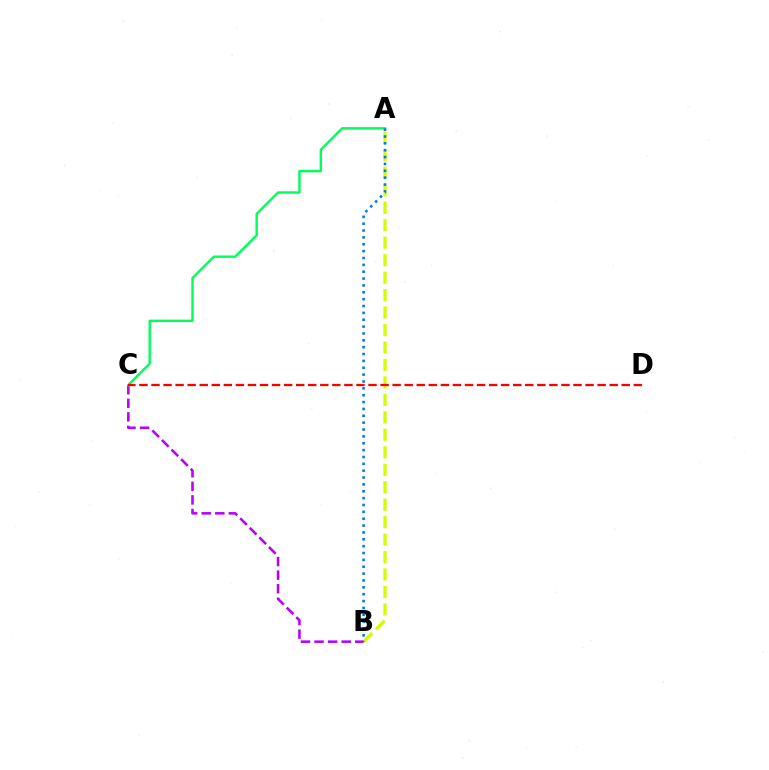{('A', 'B'): [{'color': '#d1ff00', 'line_style': 'dashed', 'thickness': 2.37}, {'color': '#0074ff', 'line_style': 'dotted', 'thickness': 1.86}], ('B', 'C'): [{'color': '#b900ff', 'line_style': 'dashed', 'thickness': 1.84}], ('A', 'C'): [{'color': '#00ff5c', 'line_style': 'solid', 'thickness': 1.73}], ('C', 'D'): [{'color': '#ff0000', 'line_style': 'dashed', 'thickness': 1.64}]}